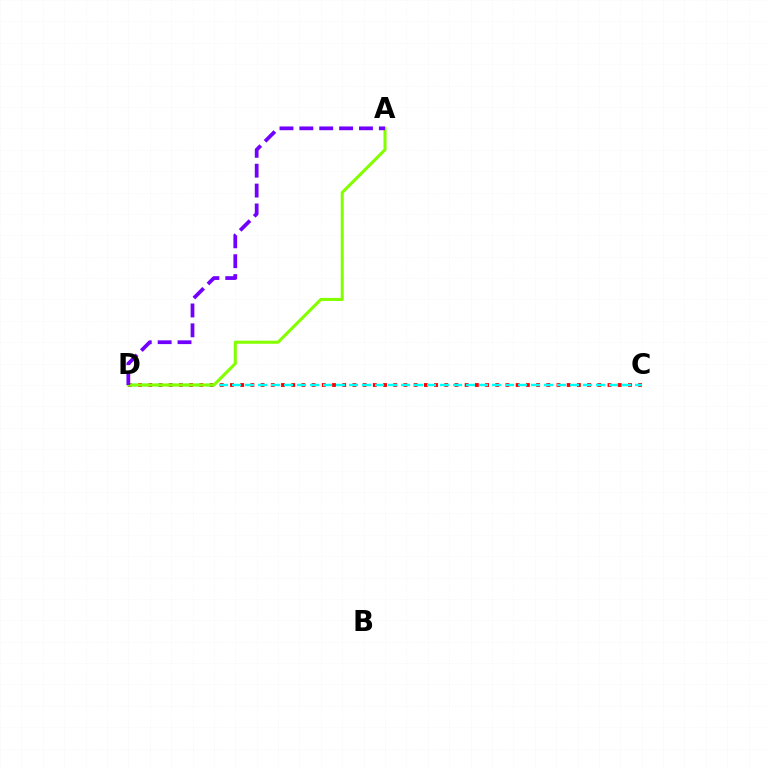{('C', 'D'): [{'color': '#ff0000', 'line_style': 'dotted', 'thickness': 2.77}, {'color': '#00fff6', 'line_style': 'dashed', 'thickness': 1.77}], ('A', 'D'): [{'color': '#84ff00', 'line_style': 'solid', 'thickness': 2.22}, {'color': '#7200ff', 'line_style': 'dashed', 'thickness': 2.7}]}